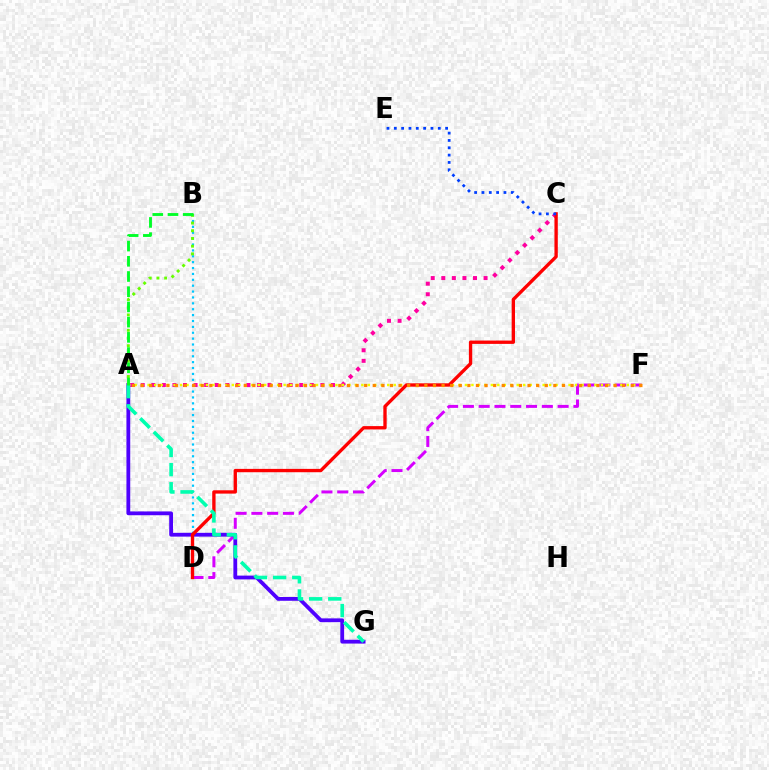{('B', 'D'): [{'color': '#00c7ff', 'line_style': 'dotted', 'thickness': 1.6}], ('A', 'C'): [{'color': '#ff00a0', 'line_style': 'dotted', 'thickness': 2.87}], ('D', 'F'): [{'color': '#d600ff', 'line_style': 'dashed', 'thickness': 2.14}], ('A', 'G'): [{'color': '#4f00ff', 'line_style': 'solid', 'thickness': 2.73}, {'color': '#00ffaf', 'line_style': 'dashed', 'thickness': 2.6}], ('A', 'F'): [{'color': '#eeff00', 'line_style': 'dotted', 'thickness': 1.76}, {'color': '#ff8800', 'line_style': 'dotted', 'thickness': 2.34}], ('A', 'B'): [{'color': '#66ff00', 'line_style': 'dotted', 'thickness': 2.09}, {'color': '#00ff27', 'line_style': 'dashed', 'thickness': 2.07}], ('C', 'D'): [{'color': '#ff0000', 'line_style': 'solid', 'thickness': 2.4}], ('C', 'E'): [{'color': '#003fff', 'line_style': 'dotted', 'thickness': 1.99}]}